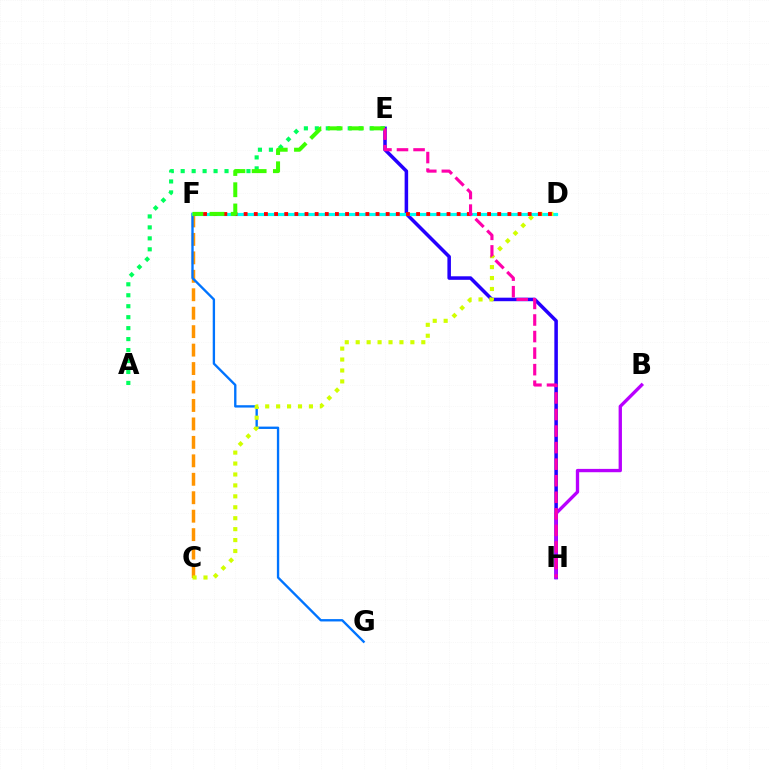{('C', 'F'): [{'color': '#ff9400', 'line_style': 'dashed', 'thickness': 2.51}], ('F', 'G'): [{'color': '#0074ff', 'line_style': 'solid', 'thickness': 1.69}], ('E', 'H'): [{'color': '#2500ff', 'line_style': 'solid', 'thickness': 2.54}, {'color': '#ff00ac', 'line_style': 'dashed', 'thickness': 2.25}], ('D', 'F'): [{'color': '#00fff6', 'line_style': 'solid', 'thickness': 2.28}, {'color': '#ff0000', 'line_style': 'dotted', 'thickness': 2.76}], ('A', 'E'): [{'color': '#00ff5c', 'line_style': 'dotted', 'thickness': 2.98}], ('C', 'D'): [{'color': '#d1ff00', 'line_style': 'dotted', 'thickness': 2.97}], ('E', 'F'): [{'color': '#3dff00', 'line_style': 'dashed', 'thickness': 2.89}], ('B', 'H'): [{'color': '#b900ff', 'line_style': 'solid', 'thickness': 2.4}]}